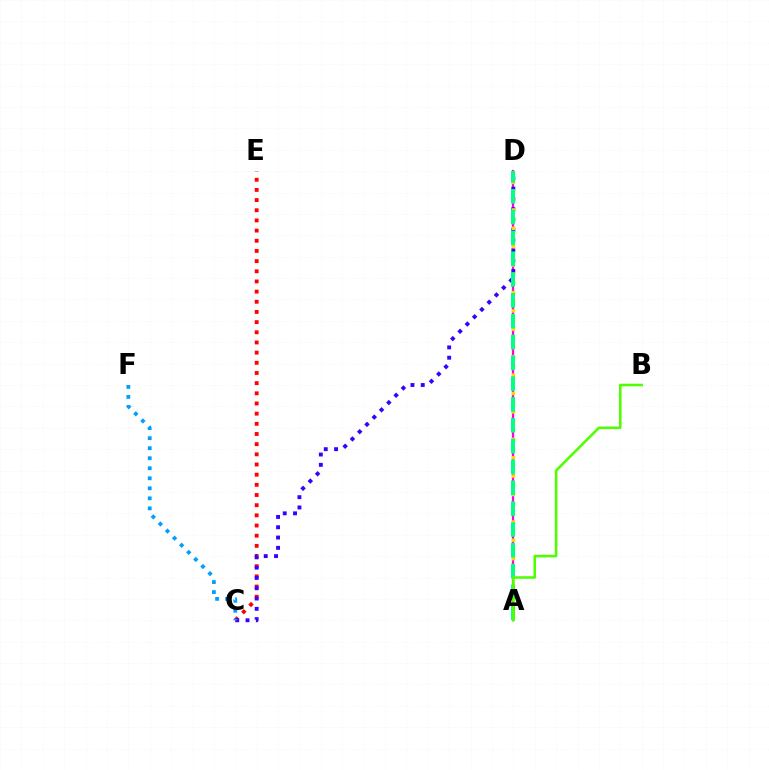{('A', 'D'): [{'color': '#ff00ed', 'line_style': 'solid', 'thickness': 1.64}, {'color': '#ffd500', 'line_style': 'dotted', 'thickness': 2.49}, {'color': '#00ff86', 'line_style': 'dashed', 'thickness': 2.83}], ('C', 'E'): [{'color': '#ff0000', 'line_style': 'dotted', 'thickness': 2.76}], ('C', 'D'): [{'color': '#3700ff', 'line_style': 'dotted', 'thickness': 2.8}], ('C', 'F'): [{'color': '#009eff', 'line_style': 'dotted', 'thickness': 2.72}], ('A', 'B'): [{'color': '#4fff00', 'line_style': 'solid', 'thickness': 1.84}]}